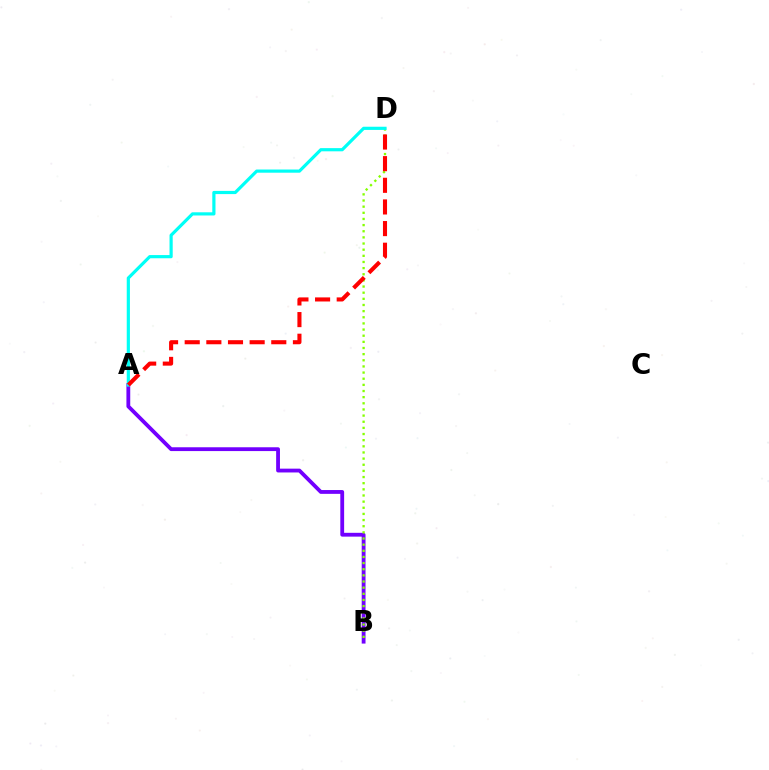{('A', 'B'): [{'color': '#7200ff', 'line_style': 'solid', 'thickness': 2.74}], ('B', 'D'): [{'color': '#84ff00', 'line_style': 'dotted', 'thickness': 1.67}], ('A', 'D'): [{'color': '#00fff6', 'line_style': 'solid', 'thickness': 2.3}, {'color': '#ff0000', 'line_style': 'dashed', 'thickness': 2.94}]}